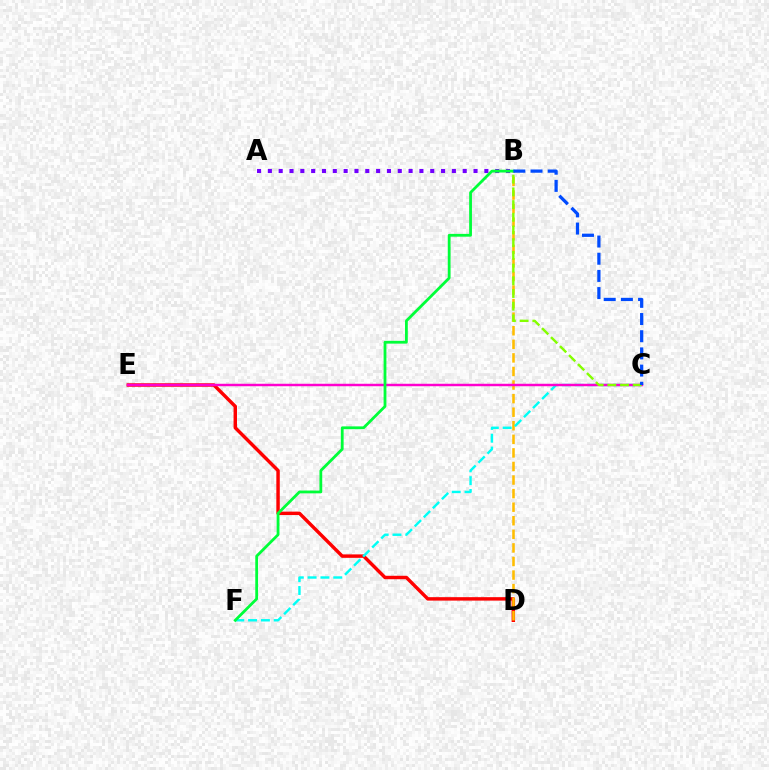{('D', 'E'): [{'color': '#ff0000', 'line_style': 'solid', 'thickness': 2.48}], ('B', 'D'): [{'color': '#ffbd00', 'line_style': 'dashed', 'thickness': 1.84}], ('A', 'B'): [{'color': '#7200ff', 'line_style': 'dotted', 'thickness': 2.94}], ('C', 'F'): [{'color': '#00fff6', 'line_style': 'dashed', 'thickness': 1.74}], ('C', 'E'): [{'color': '#ff00cf', 'line_style': 'solid', 'thickness': 1.77}], ('B', 'C'): [{'color': '#84ff00', 'line_style': 'dashed', 'thickness': 1.73}, {'color': '#004bff', 'line_style': 'dashed', 'thickness': 2.33}], ('B', 'F'): [{'color': '#00ff39', 'line_style': 'solid', 'thickness': 2.01}]}